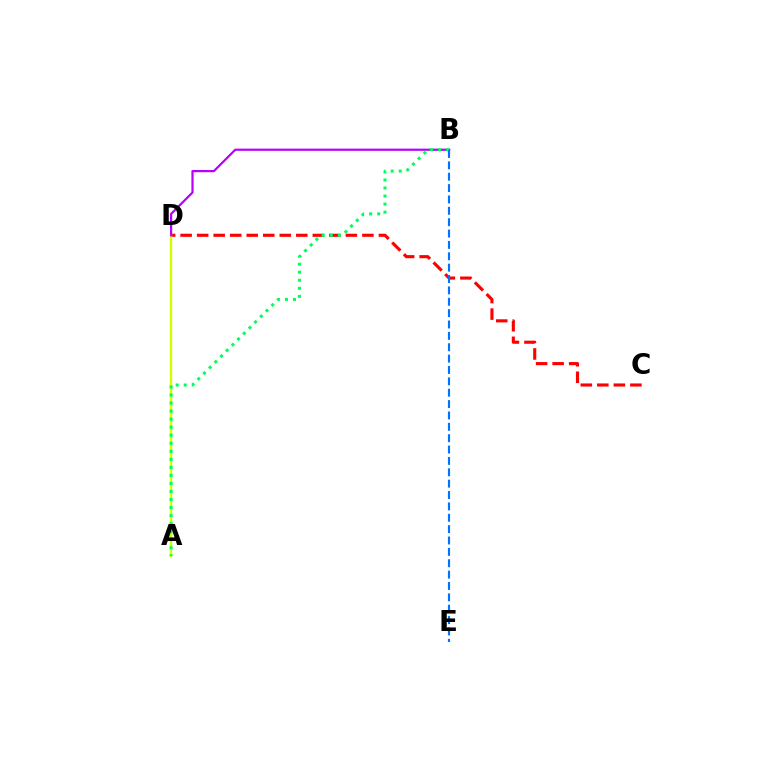{('C', 'D'): [{'color': '#ff0000', 'line_style': 'dashed', 'thickness': 2.25}], ('A', 'D'): [{'color': '#d1ff00', 'line_style': 'solid', 'thickness': 1.74}], ('B', 'D'): [{'color': '#b900ff', 'line_style': 'solid', 'thickness': 1.6}], ('A', 'B'): [{'color': '#00ff5c', 'line_style': 'dotted', 'thickness': 2.18}], ('B', 'E'): [{'color': '#0074ff', 'line_style': 'dashed', 'thickness': 1.54}]}